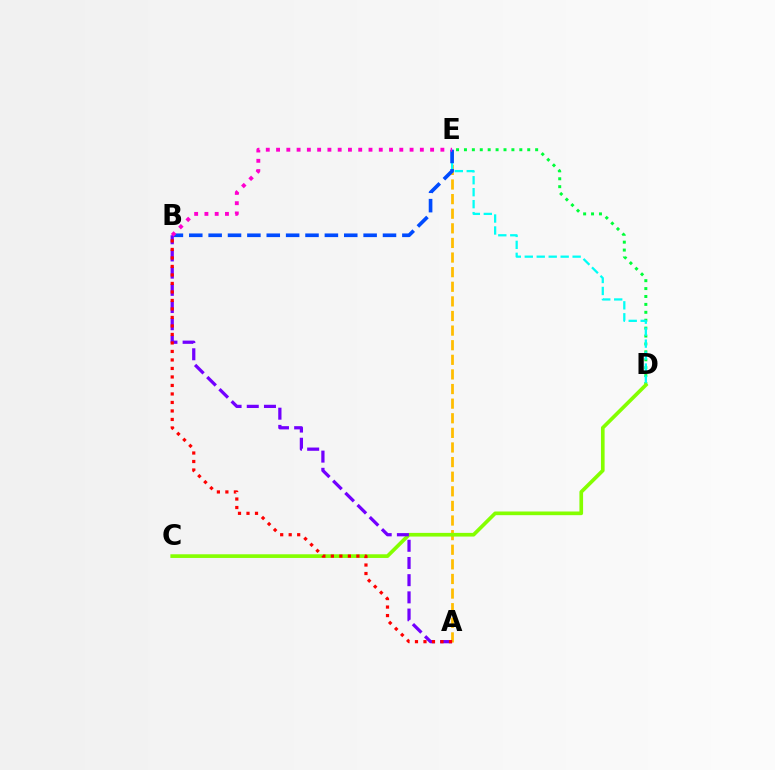{('D', 'E'): [{'color': '#00ff39', 'line_style': 'dotted', 'thickness': 2.15}, {'color': '#00fff6', 'line_style': 'dashed', 'thickness': 1.63}], ('A', 'E'): [{'color': '#ffbd00', 'line_style': 'dashed', 'thickness': 1.98}], ('C', 'D'): [{'color': '#84ff00', 'line_style': 'solid', 'thickness': 2.64}], ('B', 'E'): [{'color': '#004bff', 'line_style': 'dashed', 'thickness': 2.63}, {'color': '#ff00cf', 'line_style': 'dotted', 'thickness': 2.79}], ('A', 'B'): [{'color': '#7200ff', 'line_style': 'dashed', 'thickness': 2.34}, {'color': '#ff0000', 'line_style': 'dotted', 'thickness': 2.31}]}